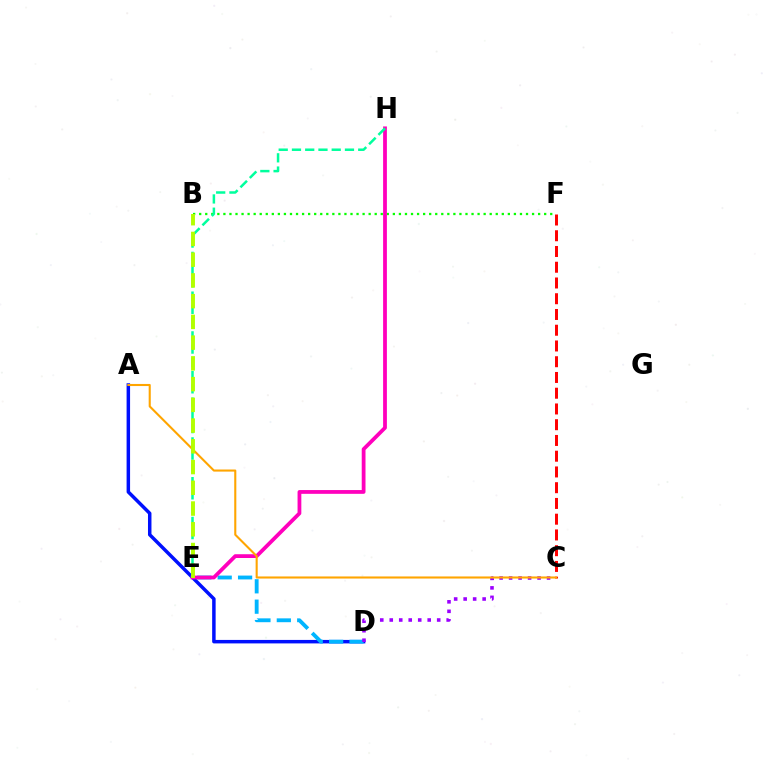{('B', 'F'): [{'color': '#08ff00', 'line_style': 'dotted', 'thickness': 1.64}], ('A', 'D'): [{'color': '#0010ff', 'line_style': 'solid', 'thickness': 2.51}], ('D', 'E'): [{'color': '#00b5ff', 'line_style': 'dashed', 'thickness': 2.77}], ('E', 'H'): [{'color': '#ff00bd', 'line_style': 'solid', 'thickness': 2.72}, {'color': '#00ff9d', 'line_style': 'dashed', 'thickness': 1.8}], ('C', 'F'): [{'color': '#ff0000', 'line_style': 'dashed', 'thickness': 2.14}], ('C', 'D'): [{'color': '#9b00ff', 'line_style': 'dotted', 'thickness': 2.58}], ('A', 'C'): [{'color': '#ffa500', 'line_style': 'solid', 'thickness': 1.51}], ('B', 'E'): [{'color': '#b3ff00', 'line_style': 'dashed', 'thickness': 2.82}]}